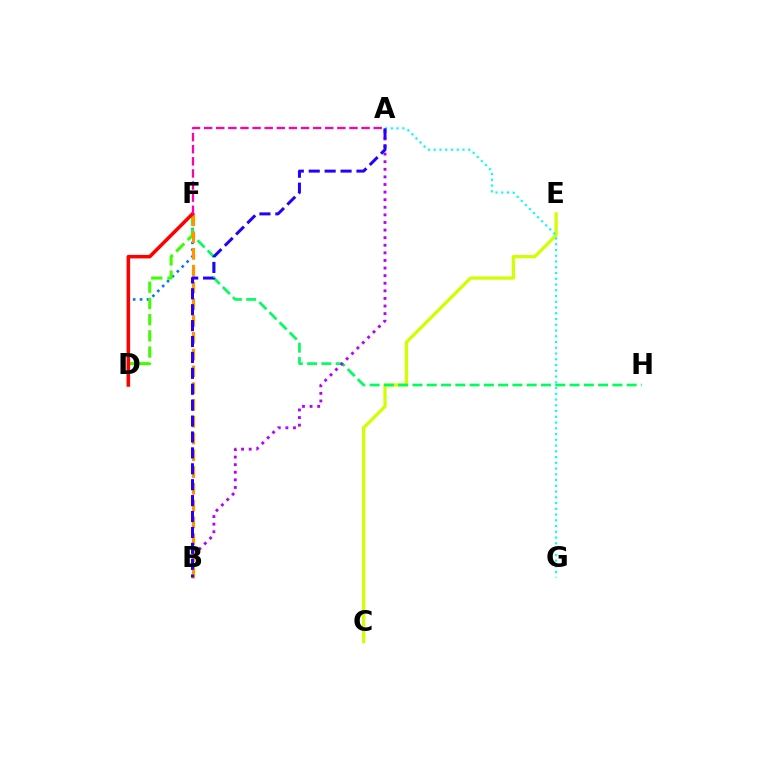{('D', 'F'): [{'color': '#0074ff', 'line_style': 'dotted', 'thickness': 1.88}, {'color': '#3dff00', 'line_style': 'dashed', 'thickness': 2.2}, {'color': '#ff0000', 'line_style': 'solid', 'thickness': 2.54}], ('C', 'E'): [{'color': '#d1ff00', 'line_style': 'solid', 'thickness': 2.35}], ('F', 'H'): [{'color': '#00ff5c', 'line_style': 'dashed', 'thickness': 1.94}], ('A', 'B'): [{'color': '#b900ff', 'line_style': 'dotted', 'thickness': 2.06}, {'color': '#2500ff', 'line_style': 'dashed', 'thickness': 2.16}], ('B', 'F'): [{'color': '#ff9400', 'line_style': 'dashed', 'thickness': 2.28}], ('A', 'G'): [{'color': '#00fff6', 'line_style': 'dotted', 'thickness': 1.56}], ('A', 'F'): [{'color': '#ff00ac', 'line_style': 'dashed', 'thickness': 1.65}]}